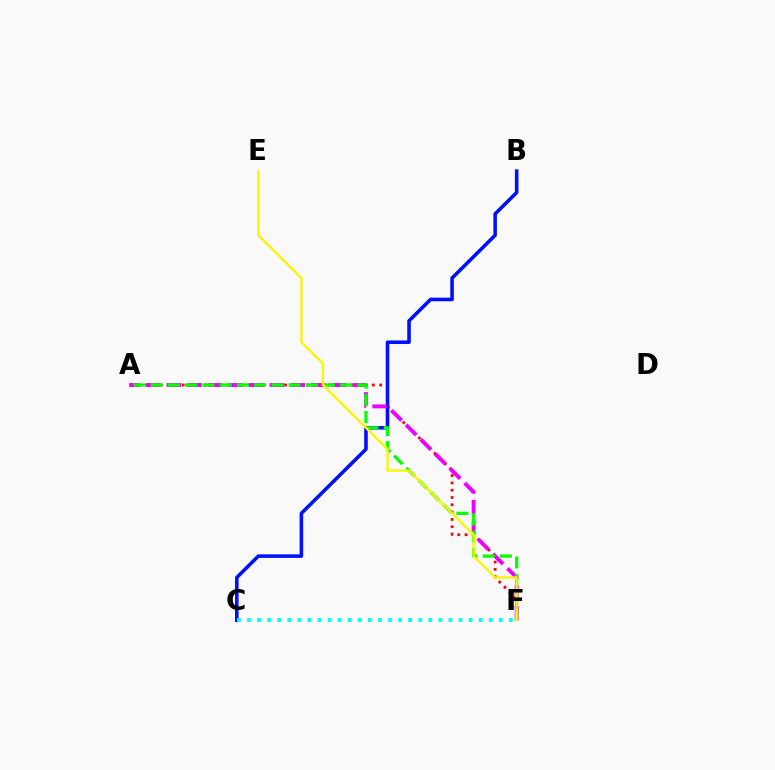{('A', 'F'): [{'color': '#ff0000', 'line_style': 'dotted', 'thickness': 1.99}, {'color': '#ee00ff', 'line_style': 'dashed', 'thickness': 2.8}, {'color': '#08ff00', 'line_style': 'dashed', 'thickness': 2.34}], ('B', 'C'): [{'color': '#0010ff', 'line_style': 'solid', 'thickness': 2.57}], ('C', 'F'): [{'color': '#00fff6', 'line_style': 'dotted', 'thickness': 2.74}], ('E', 'F'): [{'color': '#fcf500', 'line_style': 'solid', 'thickness': 1.67}]}